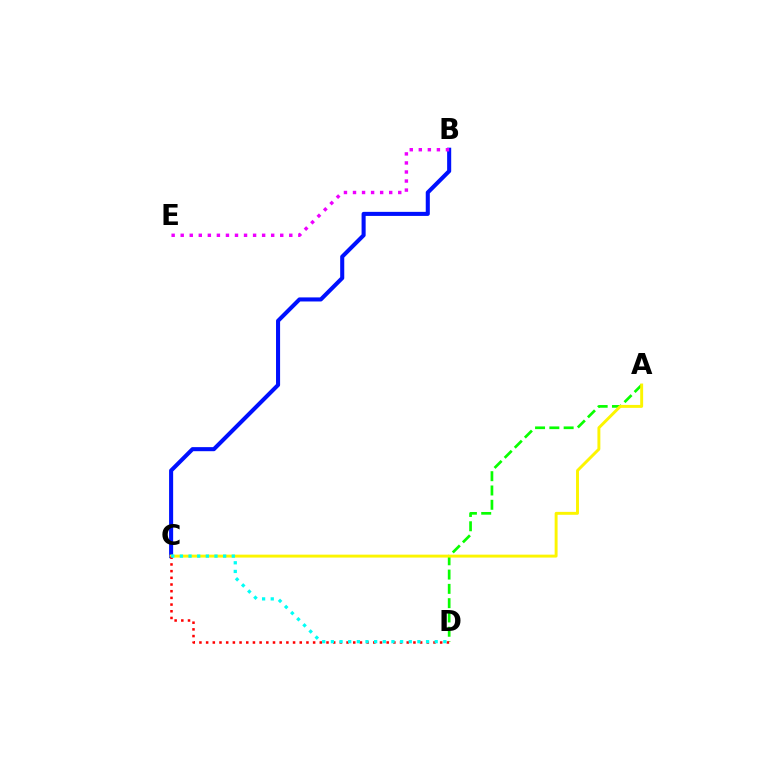{('B', 'C'): [{'color': '#0010ff', 'line_style': 'solid', 'thickness': 2.93}], ('A', 'D'): [{'color': '#08ff00', 'line_style': 'dashed', 'thickness': 1.94}], ('B', 'E'): [{'color': '#ee00ff', 'line_style': 'dotted', 'thickness': 2.46}], ('A', 'C'): [{'color': '#fcf500', 'line_style': 'solid', 'thickness': 2.11}], ('C', 'D'): [{'color': '#ff0000', 'line_style': 'dotted', 'thickness': 1.82}, {'color': '#00fff6', 'line_style': 'dotted', 'thickness': 2.35}]}